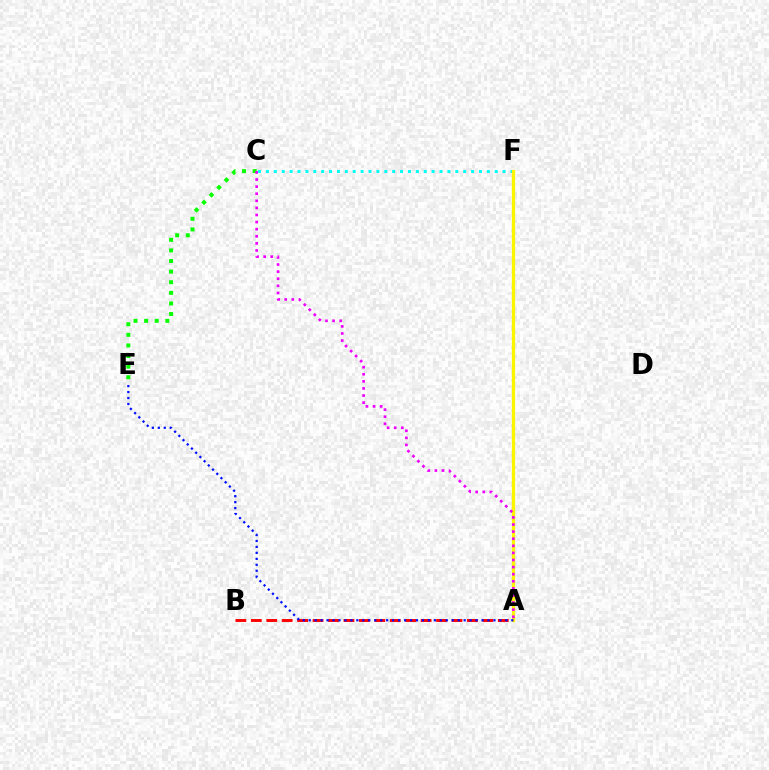{('C', 'E'): [{'color': '#08ff00', 'line_style': 'dotted', 'thickness': 2.88}], ('C', 'F'): [{'color': '#00fff6', 'line_style': 'dotted', 'thickness': 2.14}], ('A', 'F'): [{'color': '#fcf500', 'line_style': 'solid', 'thickness': 2.37}], ('A', 'B'): [{'color': '#ff0000', 'line_style': 'dashed', 'thickness': 2.1}], ('A', 'C'): [{'color': '#ee00ff', 'line_style': 'dotted', 'thickness': 1.93}], ('A', 'E'): [{'color': '#0010ff', 'line_style': 'dotted', 'thickness': 1.62}]}